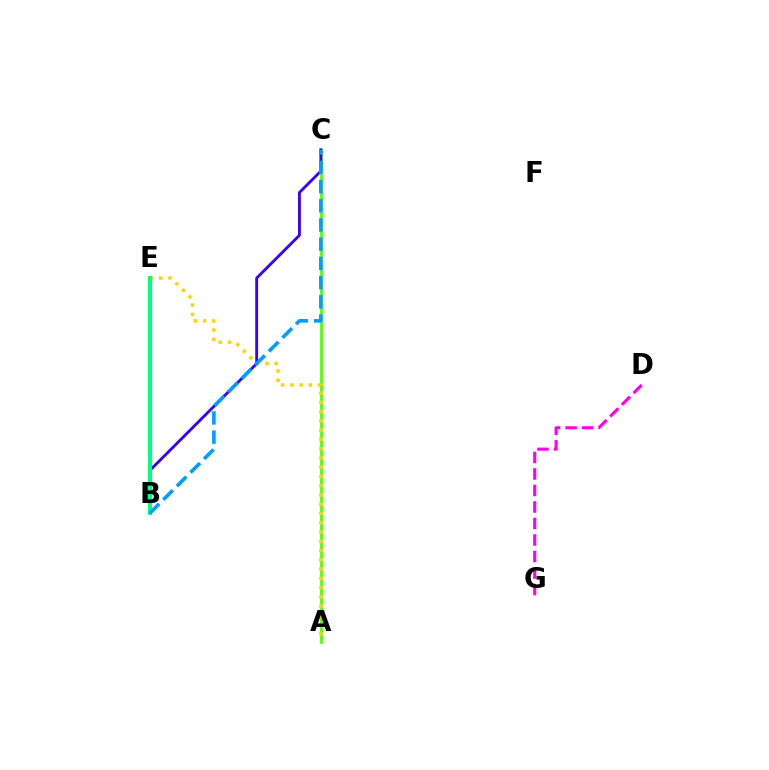{('A', 'C'): [{'color': '#4fff00', 'line_style': 'solid', 'thickness': 1.96}], ('B', 'C'): [{'color': '#3700ff', 'line_style': 'solid', 'thickness': 2.04}, {'color': '#009eff', 'line_style': 'dashed', 'thickness': 2.61}], ('B', 'E'): [{'color': '#ff0000', 'line_style': 'solid', 'thickness': 2.79}, {'color': '#00ff86', 'line_style': 'solid', 'thickness': 2.92}], ('A', 'E'): [{'color': '#ffd500', 'line_style': 'dotted', 'thickness': 2.52}], ('D', 'G'): [{'color': '#ff00ed', 'line_style': 'dashed', 'thickness': 2.24}]}